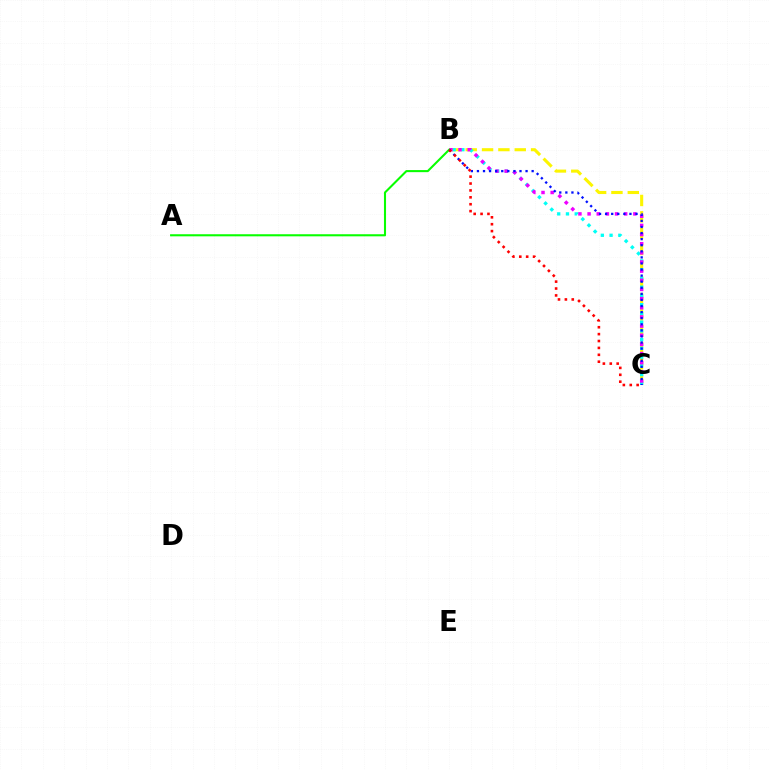{('B', 'C'): [{'color': '#fcf500', 'line_style': 'dashed', 'thickness': 2.22}, {'color': '#00fff6', 'line_style': 'dotted', 'thickness': 2.38}, {'color': '#ee00ff', 'line_style': 'dotted', 'thickness': 2.49}, {'color': '#0010ff', 'line_style': 'dotted', 'thickness': 1.65}, {'color': '#ff0000', 'line_style': 'dotted', 'thickness': 1.87}], ('A', 'B'): [{'color': '#08ff00', 'line_style': 'solid', 'thickness': 1.5}]}